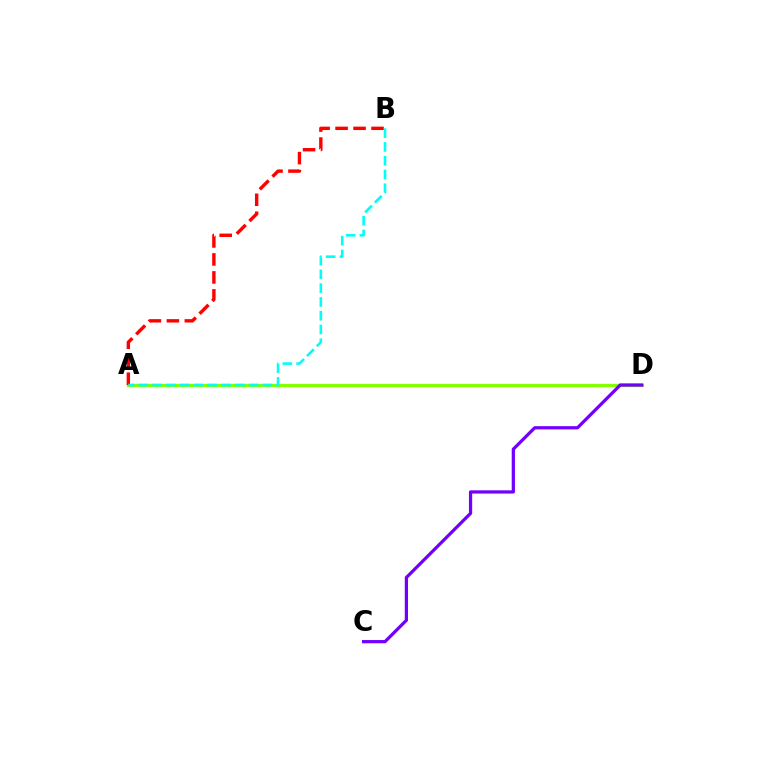{('A', 'D'): [{'color': '#84ff00', 'line_style': 'solid', 'thickness': 2.35}], ('C', 'D'): [{'color': '#7200ff', 'line_style': 'solid', 'thickness': 2.33}], ('A', 'B'): [{'color': '#ff0000', 'line_style': 'dashed', 'thickness': 2.44}, {'color': '#00fff6', 'line_style': 'dashed', 'thickness': 1.87}]}